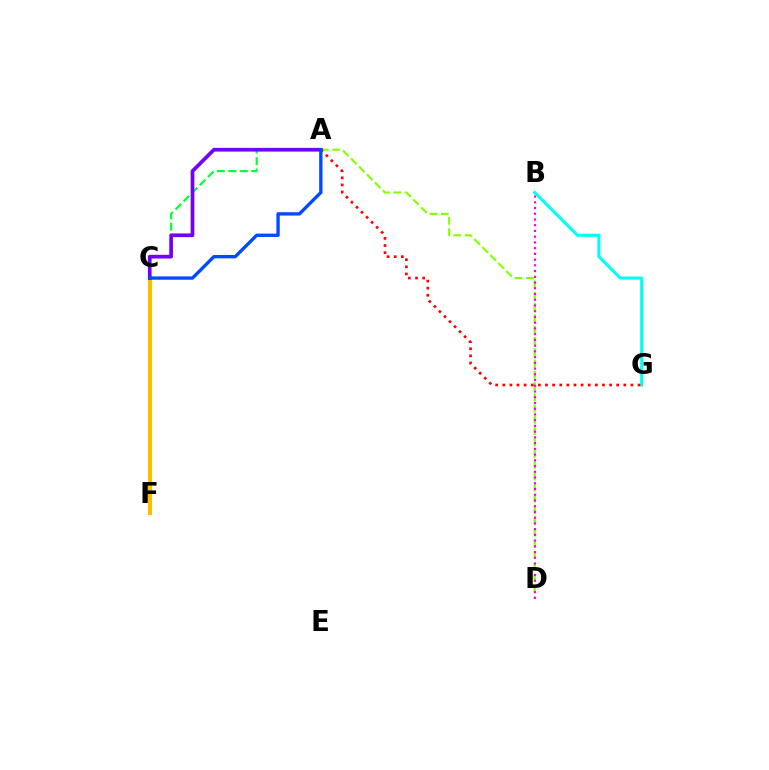{('A', 'D'): [{'color': '#84ff00', 'line_style': 'dashed', 'thickness': 1.53}], ('B', 'D'): [{'color': '#ff00cf', 'line_style': 'dotted', 'thickness': 1.56}], ('C', 'F'): [{'color': '#ffbd00', 'line_style': 'solid', 'thickness': 2.94}], ('A', 'C'): [{'color': '#00ff39', 'line_style': 'dashed', 'thickness': 1.56}, {'color': '#7200ff', 'line_style': 'solid', 'thickness': 2.67}, {'color': '#004bff', 'line_style': 'solid', 'thickness': 2.41}], ('B', 'G'): [{'color': '#00fff6', 'line_style': 'solid', 'thickness': 2.22}], ('A', 'G'): [{'color': '#ff0000', 'line_style': 'dotted', 'thickness': 1.93}]}